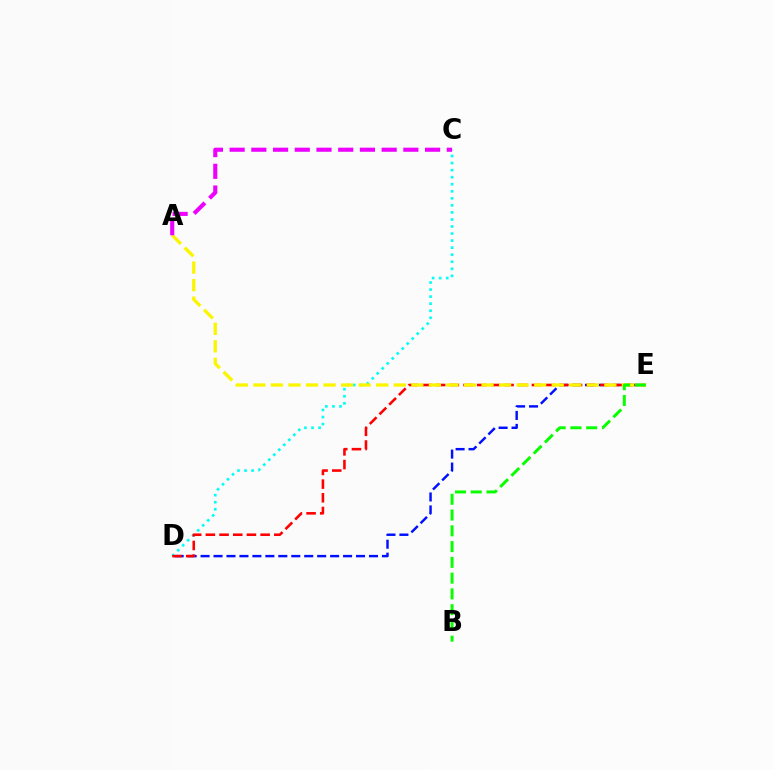{('C', 'D'): [{'color': '#00fff6', 'line_style': 'dotted', 'thickness': 1.92}], ('D', 'E'): [{'color': '#0010ff', 'line_style': 'dashed', 'thickness': 1.76}, {'color': '#ff0000', 'line_style': 'dashed', 'thickness': 1.86}], ('A', 'E'): [{'color': '#fcf500', 'line_style': 'dashed', 'thickness': 2.38}], ('B', 'E'): [{'color': '#08ff00', 'line_style': 'dashed', 'thickness': 2.14}], ('A', 'C'): [{'color': '#ee00ff', 'line_style': 'dashed', 'thickness': 2.95}]}